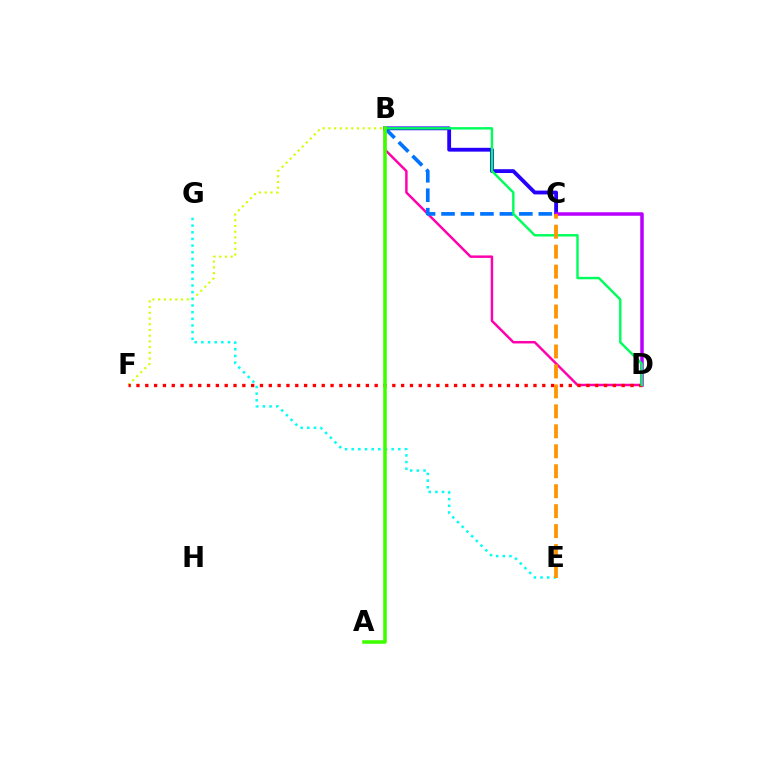{('B', 'F'): [{'color': '#d1ff00', 'line_style': 'dotted', 'thickness': 1.55}], ('B', 'D'): [{'color': '#ff00ac', 'line_style': 'solid', 'thickness': 1.78}, {'color': '#00ff5c', 'line_style': 'solid', 'thickness': 1.75}], ('B', 'C'): [{'color': '#0074ff', 'line_style': 'dashed', 'thickness': 2.64}, {'color': '#2500ff', 'line_style': 'solid', 'thickness': 2.75}], ('C', 'D'): [{'color': '#b900ff', 'line_style': 'solid', 'thickness': 2.52}], ('D', 'F'): [{'color': '#ff0000', 'line_style': 'dotted', 'thickness': 2.4}], ('E', 'G'): [{'color': '#00fff6', 'line_style': 'dotted', 'thickness': 1.81}], ('C', 'E'): [{'color': '#ff9400', 'line_style': 'dashed', 'thickness': 2.71}], ('A', 'B'): [{'color': '#3dff00', 'line_style': 'solid', 'thickness': 2.56}]}